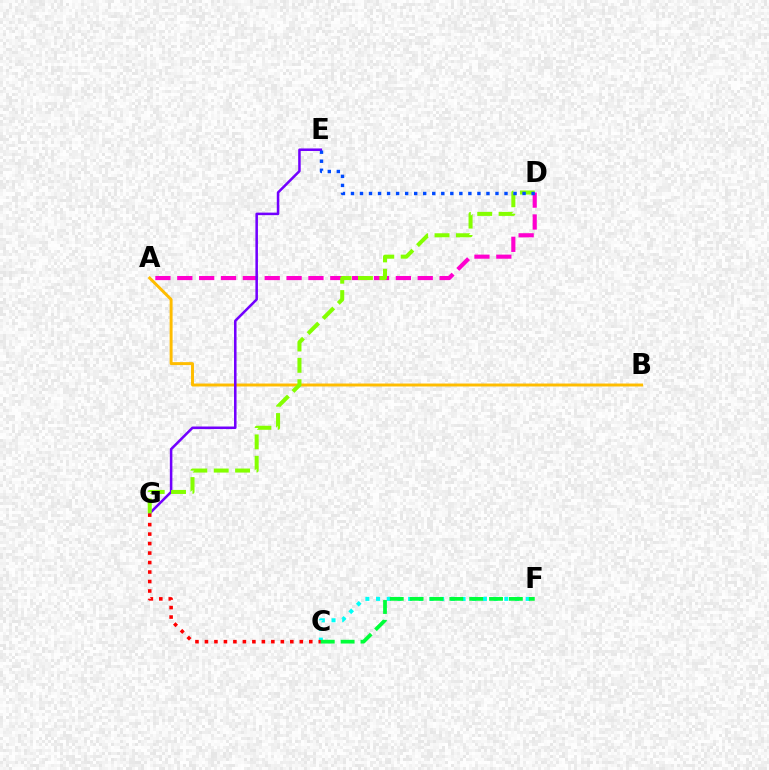{('C', 'F'): [{'color': '#00fff6', 'line_style': 'dotted', 'thickness': 2.9}, {'color': '#00ff39', 'line_style': 'dashed', 'thickness': 2.7}], ('A', 'B'): [{'color': '#ffbd00', 'line_style': 'solid', 'thickness': 2.12}], ('A', 'D'): [{'color': '#ff00cf', 'line_style': 'dashed', 'thickness': 2.97}], ('E', 'G'): [{'color': '#7200ff', 'line_style': 'solid', 'thickness': 1.82}], ('C', 'G'): [{'color': '#ff0000', 'line_style': 'dotted', 'thickness': 2.58}], ('D', 'G'): [{'color': '#84ff00', 'line_style': 'dashed', 'thickness': 2.9}], ('D', 'E'): [{'color': '#004bff', 'line_style': 'dotted', 'thickness': 2.45}]}